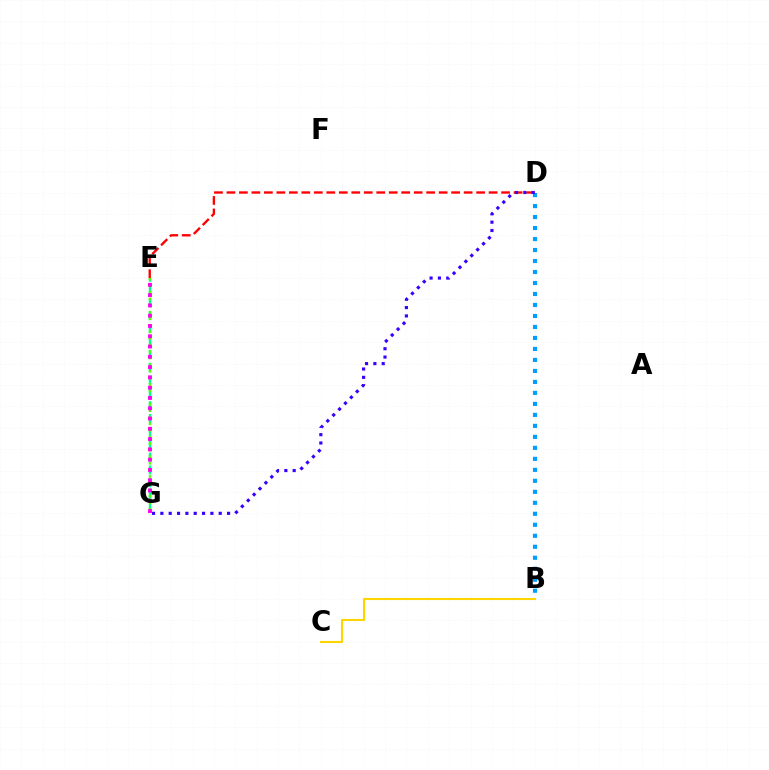{('E', 'G'): [{'color': '#00ff86', 'line_style': 'dashed', 'thickness': 1.75}, {'color': '#4fff00', 'line_style': 'dotted', 'thickness': 1.79}, {'color': '#ff00ed', 'line_style': 'dotted', 'thickness': 2.79}], ('D', 'E'): [{'color': '#ff0000', 'line_style': 'dashed', 'thickness': 1.7}], ('B', 'C'): [{'color': '#ffd500', 'line_style': 'solid', 'thickness': 1.51}], ('B', 'D'): [{'color': '#009eff', 'line_style': 'dotted', 'thickness': 2.99}], ('D', 'G'): [{'color': '#3700ff', 'line_style': 'dotted', 'thickness': 2.26}]}